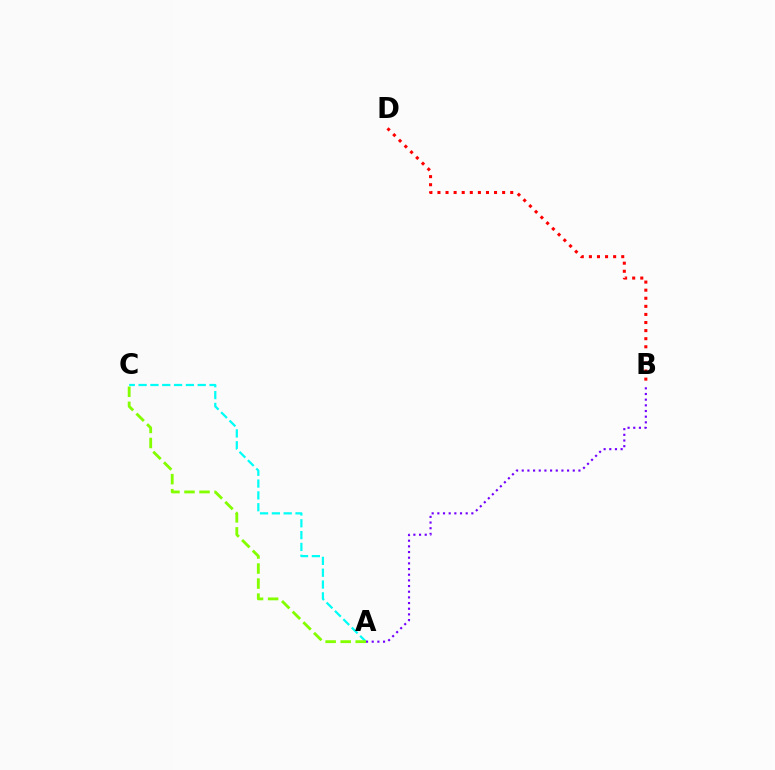{('B', 'D'): [{'color': '#ff0000', 'line_style': 'dotted', 'thickness': 2.2}], ('A', 'C'): [{'color': '#00fff6', 'line_style': 'dashed', 'thickness': 1.61}, {'color': '#84ff00', 'line_style': 'dashed', 'thickness': 2.04}], ('A', 'B'): [{'color': '#7200ff', 'line_style': 'dotted', 'thickness': 1.54}]}